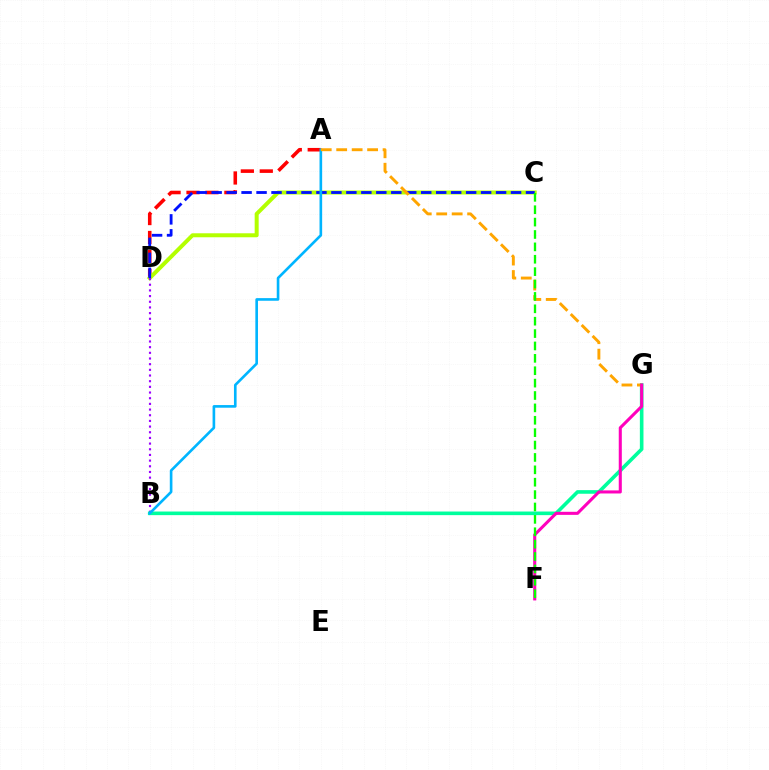{('A', 'D'): [{'color': '#ff0000', 'line_style': 'dashed', 'thickness': 2.57}], ('C', 'D'): [{'color': '#b3ff00', 'line_style': 'solid', 'thickness': 2.88}, {'color': '#0010ff', 'line_style': 'dashed', 'thickness': 2.03}], ('B', 'D'): [{'color': '#9b00ff', 'line_style': 'dotted', 'thickness': 1.54}], ('B', 'G'): [{'color': '#00ff9d', 'line_style': 'solid', 'thickness': 2.6}], ('A', 'B'): [{'color': '#00b5ff', 'line_style': 'solid', 'thickness': 1.9}], ('A', 'G'): [{'color': '#ffa500', 'line_style': 'dashed', 'thickness': 2.1}], ('F', 'G'): [{'color': '#ff00bd', 'line_style': 'solid', 'thickness': 2.21}], ('C', 'F'): [{'color': '#08ff00', 'line_style': 'dashed', 'thickness': 1.68}]}